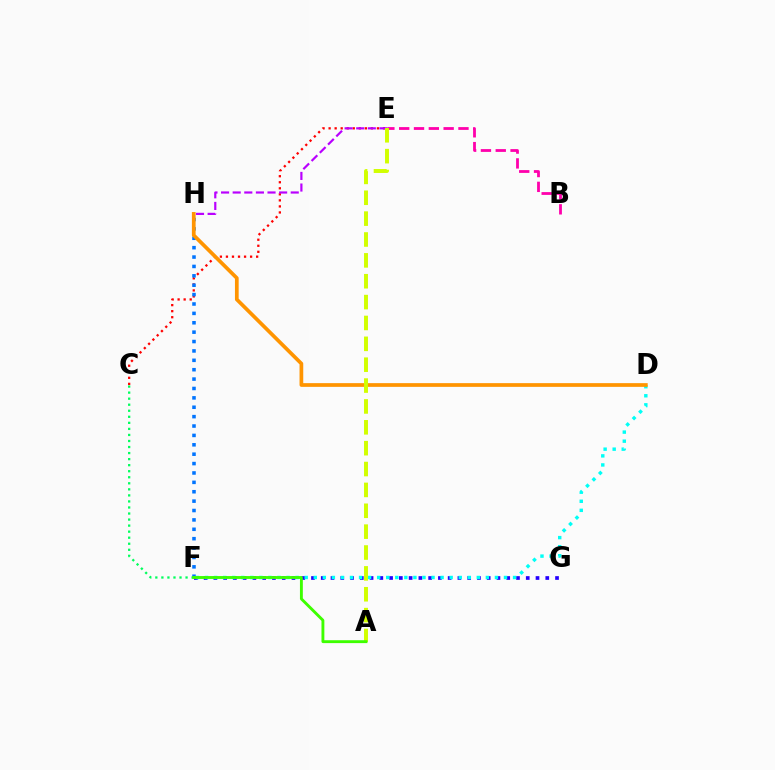{('B', 'E'): [{'color': '#ff00ac', 'line_style': 'dashed', 'thickness': 2.01}], ('C', 'E'): [{'color': '#ff0000', 'line_style': 'dotted', 'thickness': 1.64}], ('F', 'G'): [{'color': '#2500ff', 'line_style': 'dotted', 'thickness': 2.65}], ('F', 'H'): [{'color': '#0074ff', 'line_style': 'dotted', 'thickness': 2.55}], ('E', 'H'): [{'color': '#b900ff', 'line_style': 'dashed', 'thickness': 1.58}], ('D', 'F'): [{'color': '#00fff6', 'line_style': 'dotted', 'thickness': 2.46}], ('D', 'H'): [{'color': '#ff9400', 'line_style': 'solid', 'thickness': 2.67}], ('A', 'E'): [{'color': '#d1ff00', 'line_style': 'dashed', 'thickness': 2.83}], ('C', 'F'): [{'color': '#00ff5c', 'line_style': 'dotted', 'thickness': 1.64}], ('A', 'F'): [{'color': '#3dff00', 'line_style': 'solid', 'thickness': 2.07}]}